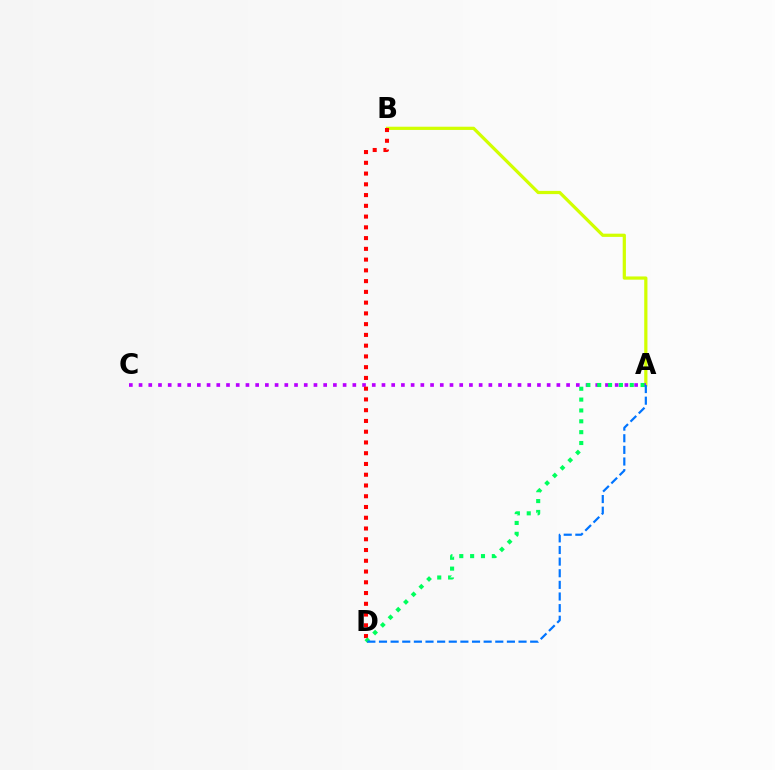{('A', 'B'): [{'color': '#d1ff00', 'line_style': 'solid', 'thickness': 2.32}], ('A', 'C'): [{'color': '#b900ff', 'line_style': 'dotted', 'thickness': 2.64}], ('B', 'D'): [{'color': '#ff0000', 'line_style': 'dotted', 'thickness': 2.92}], ('A', 'D'): [{'color': '#00ff5c', 'line_style': 'dotted', 'thickness': 2.95}, {'color': '#0074ff', 'line_style': 'dashed', 'thickness': 1.58}]}